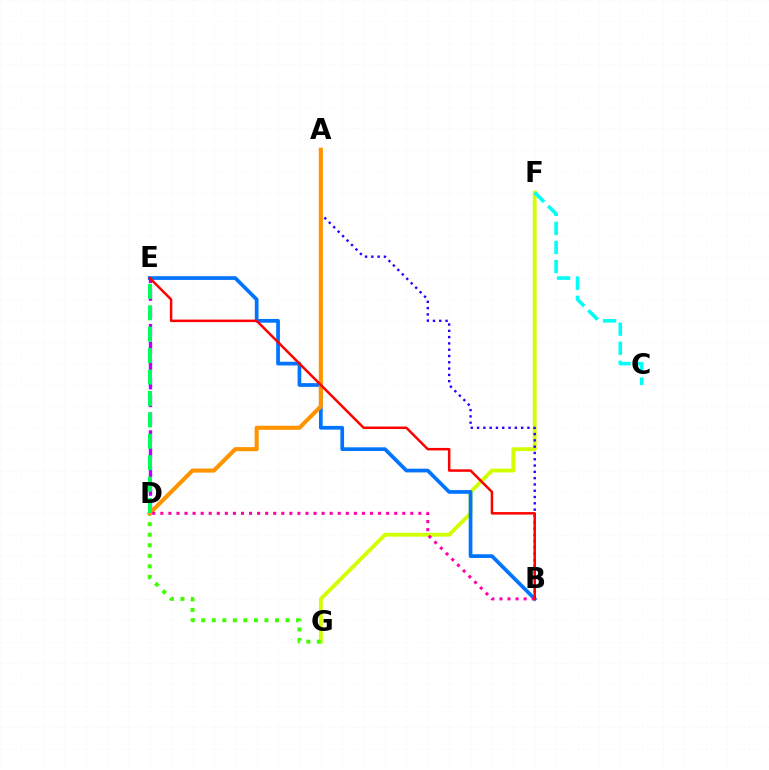{('D', 'E'): [{'color': '#b900ff', 'line_style': 'dashed', 'thickness': 2.41}, {'color': '#00ff5c', 'line_style': 'dashed', 'thickness': 2.91}], ('F', 'G'): [{'color': '#d1ff00', 'line_style': 'solid', 'thickness': 2.77}], ('A', 'B'): [{'color': '#2500ff', 'line_style': 'dotted', 'thickness': 1.71}], ('C', 'F'): [{'color': '#00fff6', 'line_style': 'dashed', 'thickness': 2.59}], ('D', 'G'): [{'color': '#3dff00', 'line_style': 'dotted', 'thickness': 2.86}], ('B', 'E'): [{'color': '#0074ff', 'line_style': 'solid', 'thickness': 2.68}, {'color': '#ff0000', 'line_style': 'solid', 'thickness': 1.79}], ('A', 'D'): [{'color': '#ff9400', 'line_style': 'solid', 'thickness': 2.96}], ('B', 'D'): [{'color': '#ff00ac', 'line_style': 'dotted', 'thickness': 2.19}]}